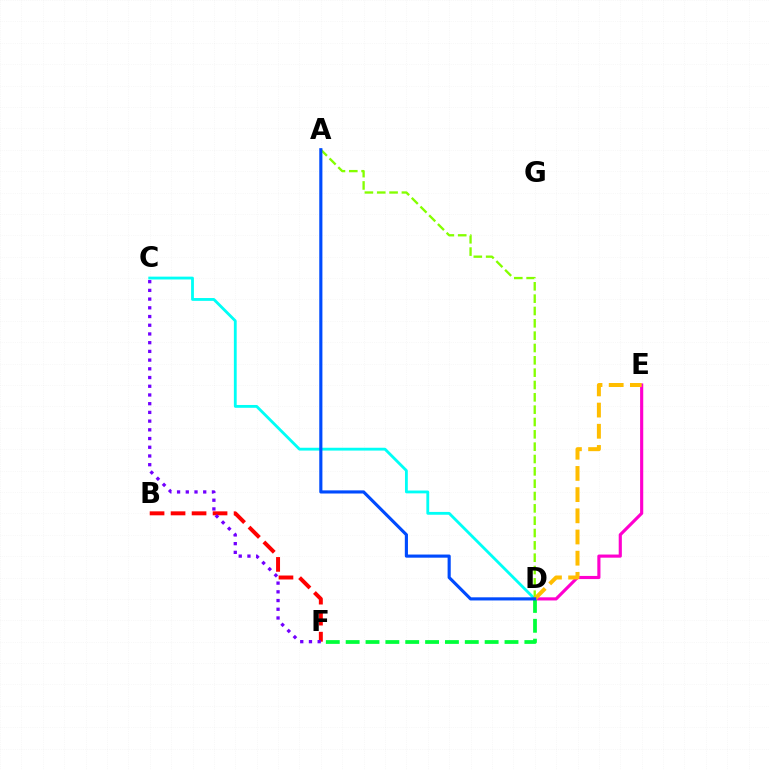{('D', 'E'): [{'color': '#ff00cf', 'line_style': 'solid', 'thickness': 2.26}, {'color': '#ffbd00', 'line_style': 'dashed', 'thickness': 2.88}], ('C', 'D'): [{'color': '#00fff6', 'line_style': 'solid', 'thickness': 2.03}], ('A', 'D'): [{'color': '#84ff00', 'line_style': 'dashed', 'thickness': 1.68}, {'color': '#004bff', 'line_style': 'solid', 'thickness': 2.26}], ('B', 'F'): [{'color': '#ff0000', 'line_style': 'dashed', 'thickness': 2.85}], ('C', 'F'): [{'color': '#7200ff', 'line_style': 'dotted', 'thickness': 2.37}], ('D', 'F'): [{'color': '#00ff39', 'line_style': 'dashed', 'thickness': 2.7}]}